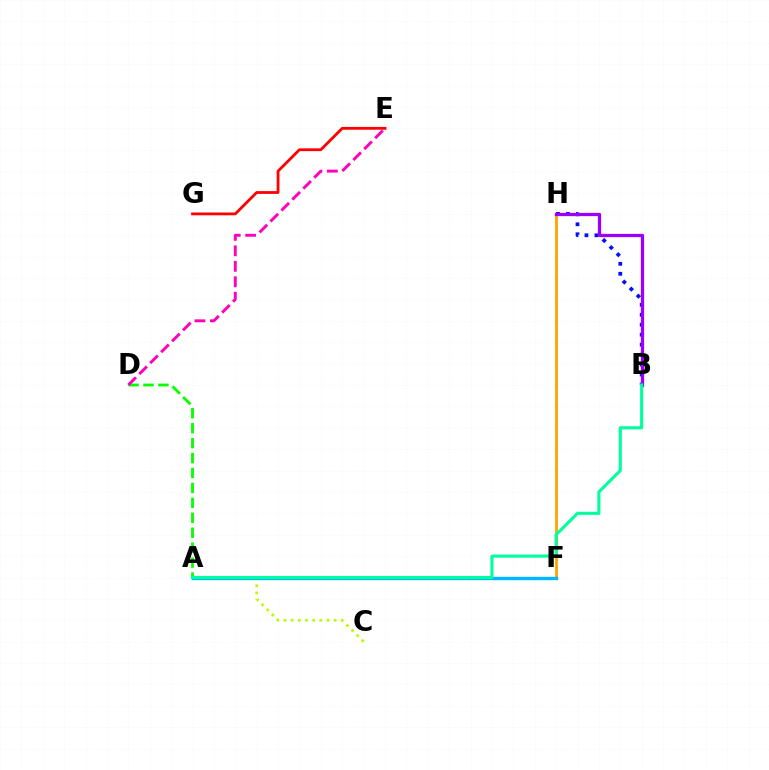{('F', 'H'): [{'color': '#ffa500', 'line_style': 'solid', 'thickness': 2.02}], ('A', 'D'): [{'color': '#08ff00', 'line_style': 'dashed', 'thickness': 2.03}], ('A', 'C'): [{'color': '#b3ff00', 'line_style': 'dotted', 'thickness': 1.95}], ('B', 'H'): [{'color': '#0010ff', 'line_style': 'dotted', 'thickness': 2.71}, {'color': '#9b00ff', 'line_style': 'solid', 'thickness': 2.36}], ('D', 'E'): [{'color': '#ff00bd', 'line_style': 'dashed', 'thickness': 2.1}], ('A', 'F'): [{'color': '#00b5ff', 'line_style': 'solid', 'thickness': 2.42}], ('E', 'G'): [{'color': '#ff0000', 'line_style': 'solid', 'thickness': 2.01}], ('A', 'B'): [{'color': '#00ff9d', 'line_style': 'solid', 'thickness': 2.24}]}